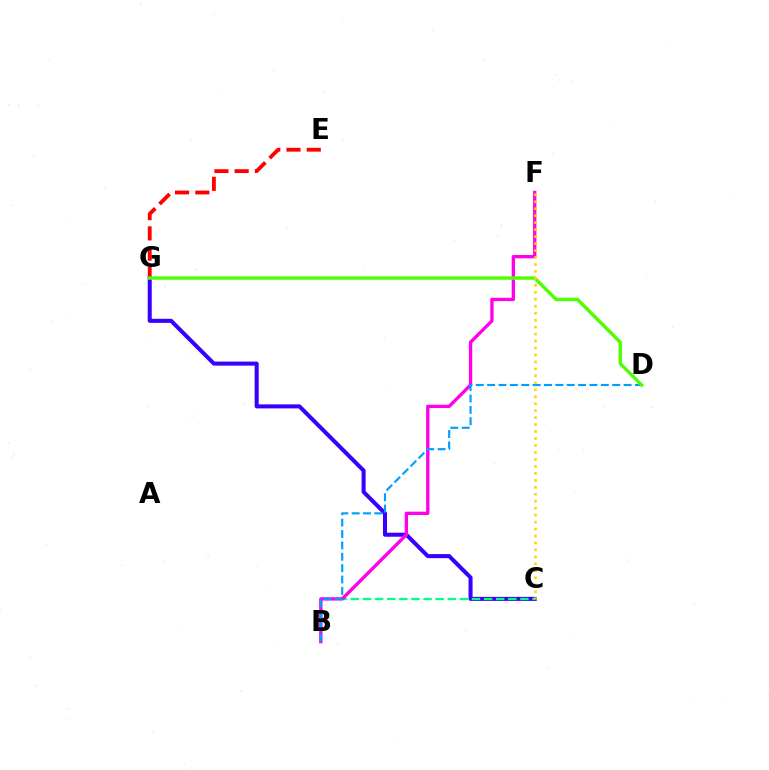{('C', 'G'): [{'color': '#3700ff', 'line_style': 'solid', 'thickness': 2.9}], ('B', 'C'): [{'color': '#00ff86', 'line_style': 'dashed', 'thickness': 1.65}], ('E', 'G'): [{'color': '#ff0000', 'line_style': 'dashed', 'thickness': 2.75}], ('B', 'F'): [{'color': '#ff00ed', 'line_style': 'solid', 'thickness': 2.4}], ('B', 'D'): [{'color': '#009eff', 'line_style': 'dashed', 'thickness': 1.54}], ('D', 'G'): [{'color': '#4fff00', 'line_style': 'solid', 'thickness': 2.46}], ('C', 'F'): [{'color': '#ffd500', 'line_style': 'dotted', 'thickness': 1.89}]}